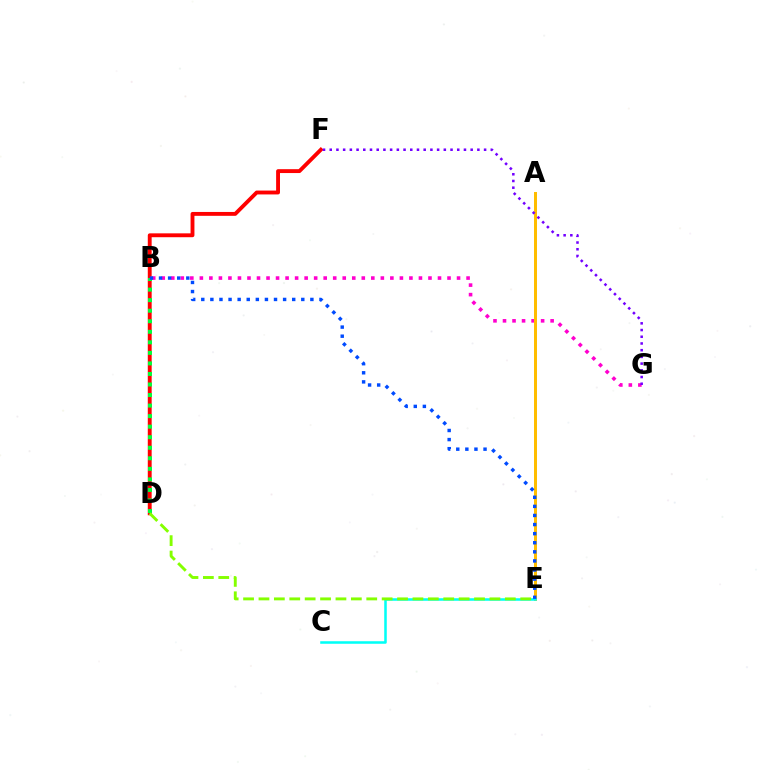{('D', 'F'): [{'color': '#ff0000', 'line_style': 'solid', 'thickness': 2.79}], ('B', 'G'): [{'color': '#ff00cf', 'line_style': 'dotted', 'thickness': 2.59}], ('A', 'E'): [{'color': '#ffbd00', 'line_style': 'solid', 'thickness': 2.16}], ('C', 'E'): [{'color': '#00fff6', 'line_style': 'solid', 'thickness': 1.83}], ('B', 'D'): [{'color': '#00ff39', 'line_style': 'dotted', 'thickness': 2.86}], ('F', 'G'): [{'color': '#7200ff', 'line_style': 'dotted', 'thickness': 1.82}], ('D', 'E'): [{'color': '#84ff00', 'line_style': 'dashed', 'thickness': 2.09}], ('B', 'E'): [{'color': '#004bff', 'line_style': 'dotted', 'thickness': 2.47}]}